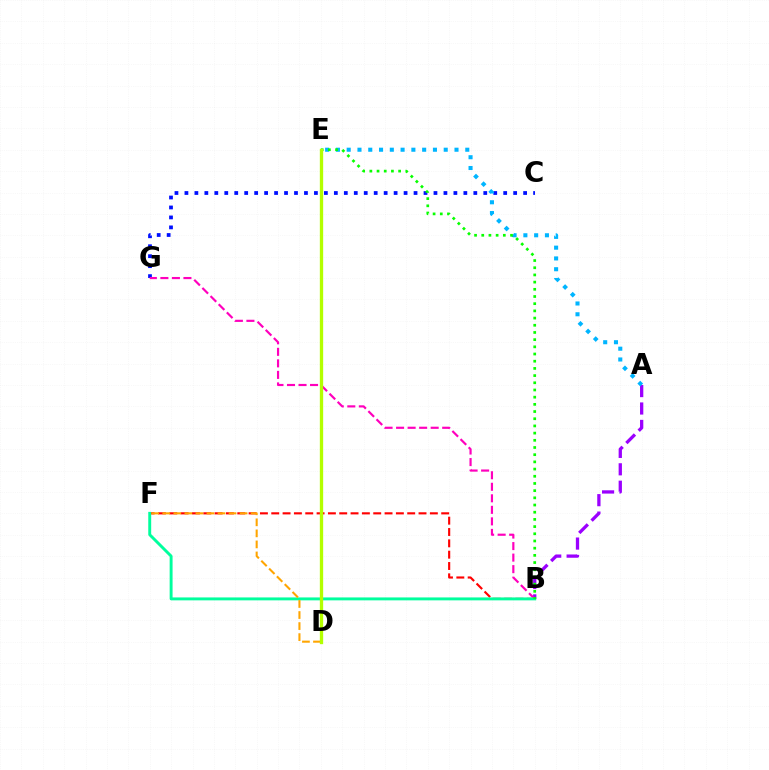{('B', 'F'): [{'color': '#ff0000', 'line_style': 'dashed', 'thickness': 1.54}, {'color': '#00ff9d', 'line_style': 'solid', 'thickness': 2.1}], ('A', 'B'): [{'color': '#9b00ff', 'line_style': 'dashed', 'thickness': 2.37}], ('C', 'G'): [{'color': '#0010ff', 'line_style': 'dotted', 'thickness': 2.71}], ('B', 'G'): [{'color': '#ff00bd', 'line_style': 'dashed', 'thickness': 1.57}], ('A', 'E'): [{'color': '#00b5ff', 'line_style': 'dotted', 'thickness': 2.93}], ('B', 'E'): [{'color': '#08ff00', 'line_style': 'dotted', 'thickness': 1.95}], ('D', 'F'): [{'color': '#ffa500', 'line_style': 'dashed', 'thickness': 1.5}], ('D', 'E'): [{'color': '#b3ff00', 'line_style': 'solid', 'thickness': 2.39}]}